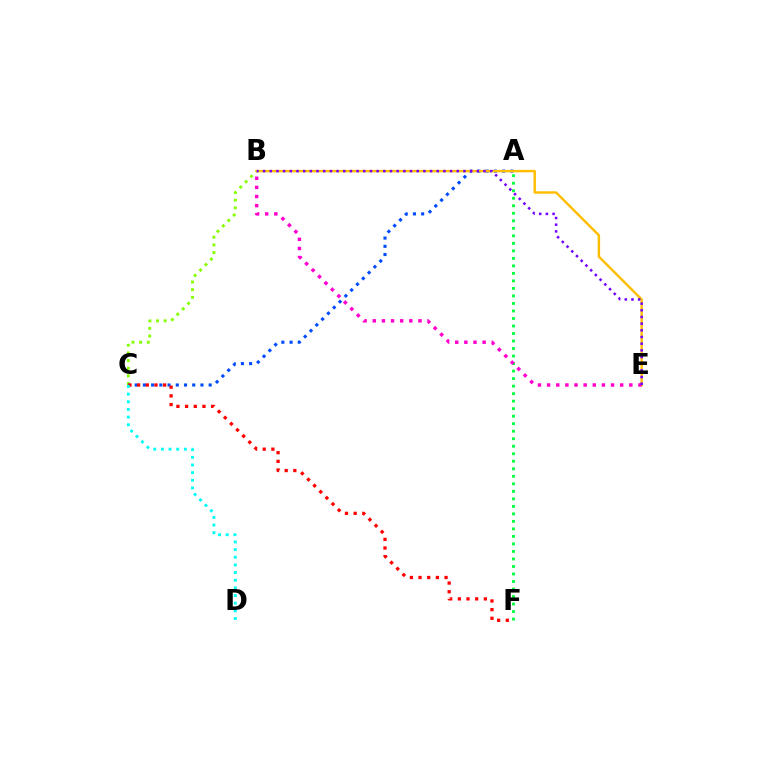{('B', 'C'): [{'color': '#84ff00', 'line_style': 'dotted', 'thickness': 2.08}], ('A', 'C'): [{'color': '#004bff', 'line_style': 'dotted', 'thickness': 2.23}], ('A', 'F'): [{'color': '#00ff39', 'line_style': 'dotted', 'thickness': 2.04}], ('B', 'E'): [{'color': '#ffbd00', 'line_style': 'solid', 'thickness': 1.74}, {'color': '#ff00cf', 'line_style': 'dotted', 'thickness': 2.48}, {'color': '#7200ff', 'line_style': 'dotted', 'thickness': 1.81}], ('C', 'F'): [{'color': '#ff0000', 'line_style': 'dotted', 'thickness': 2.36}], ('C', 'D'): [{'color': '#00fff6', 'line_style': 'dotted', 'thickness': 2.08}]}